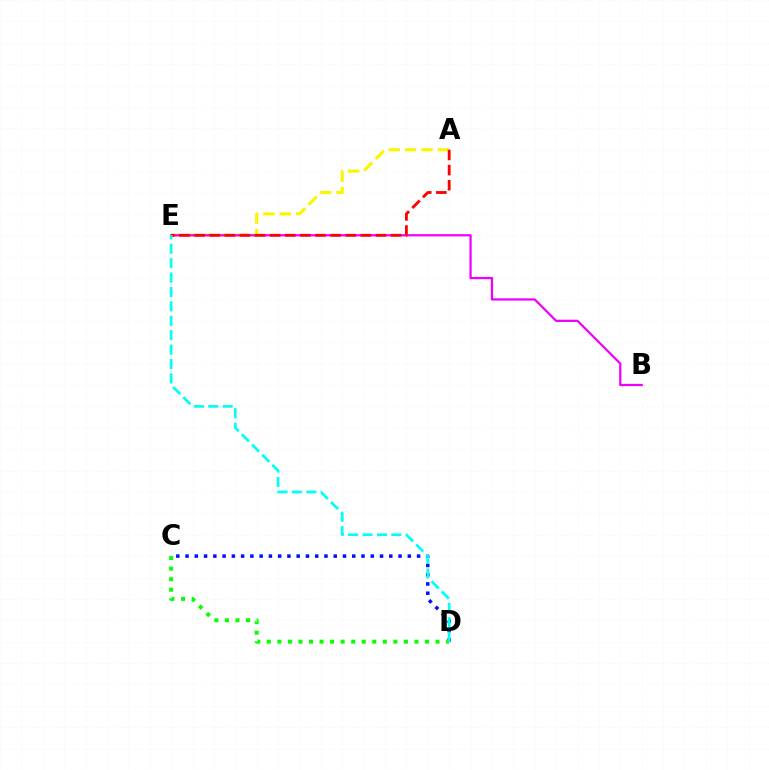{('A', 'E'): [{'color': '#fcf500', 'line_style': 'dashed', 'thickness': 2.23}, {'color': '#ff0000', 'line_style': 'dashed', 'thickness': 2.05}], ('C', 'D'): [{'color': '#0010ff', 'line_style': 'dotted', 'thickness': 2.52}, {'color': '#08ff00', 'line_style': 'dotted', 'thickness': 2.87}], ('B', 'E'): [{'color': '#ee00ff', 'line_style': 'solid', 'thickness': 1.61}], ('D', 'E'): [{'color': '#00fff6', 'line_style': 'dashed', 'thickness': 1.96}]}